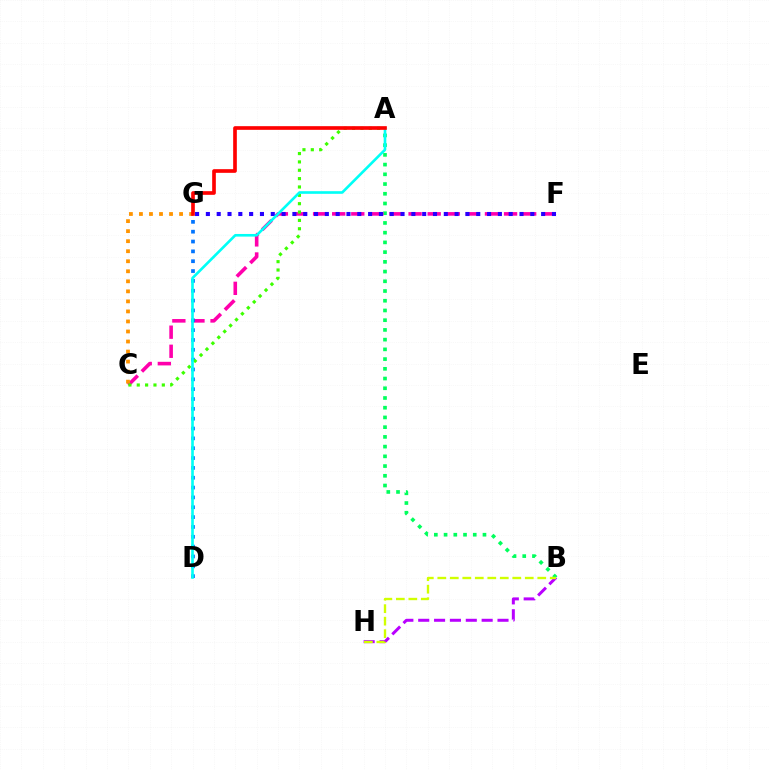{('B', 'H'): [{'color': '#b900ff', 'line_style': 'dashed', 'thickness': 2.15}, {'color': '#d1ff00', 'line_style': 'dashed', 'thickness': 1.7}], ('A', 'B'): [{'color': '#00ff5c', 'line_style': 'dotted', 'thickness': 2.64}], ('C', 'F'): [{'color': '#ff00ac', 'line_style': 'dashed', 'thickness': 2.59}], ('F', 'G'): [{'color': '#2500ff', 'line_style': 'dotted', 'thickness': 2.94}], ('D', 'G'): [{'color': '#0074ff', 'line_style': 'dotted', 'thickness': 2.67}], ('C', 'G'): [{'color': '#ff9400', 'line_style': 'dotted', 'thickness': 2.73}], ('A', 'C'): [{'color': '#3dff00', 'line_style': 'dotted', 'thickness': 2.27}], ('A', 'D'): [{'color': '#00fff6', 'line_style': 'solid', 'thickness': 1.9}], ('A', 'G'): [{'color': '#ff0000', 'line_style': 'solid', 'thickness': 2.64}]}